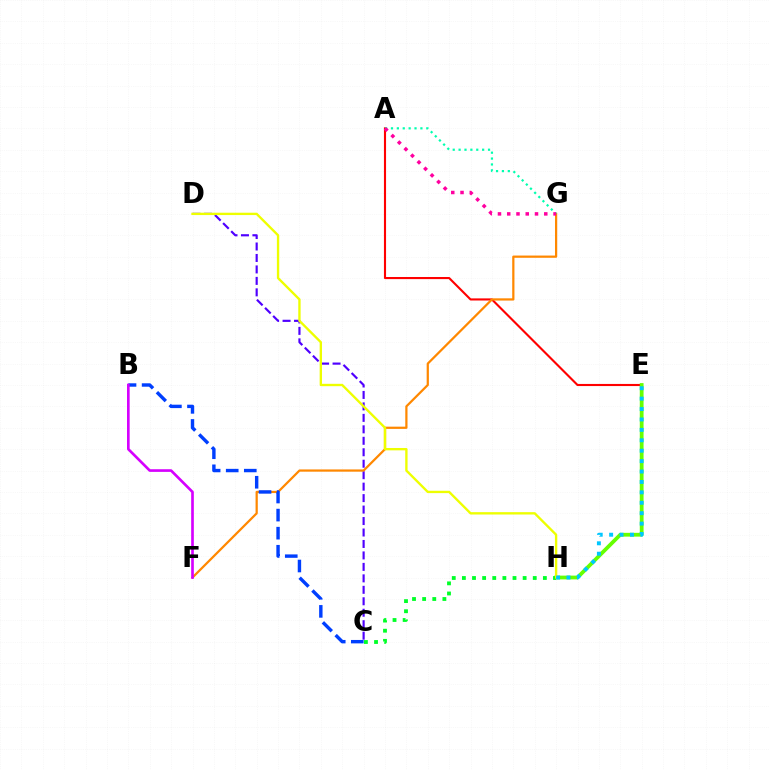{('C', 'D'): [{'color': '#4f00ff', 'line_style': 'dashed', 'thickness': 1.56}], ('A', 'E'): [{'color': '#ff0000', 'line_style': 'solid', 'thickness': 1.52}], ('F', 'G'): [{'color': '#ff8800', 'line_style': 'solid', 'thickness': 1.61}], ('B', 'C'): [{'color': '#003fff', 'line_style': 'dashed', 'thickness': 2.46}], ('A', 'G'): [{'color': '#00ffaf', 'line_style': 'dotted', 'thickness': 1.6}, {'color': '#ff00a0', 'line_style': 'dotted', 'thickness': 2.52}], ('E', 'H'): [{'color': '#66ff00', 'line_style': 'solid', 'thickness': 2.72}, {'color': '#00c7ff', 'line_style': 'dotted', 'thickness': 2.83}], ('B', 'F'): [{'color': '#d600ff', 'line_style': 'solid', 'thickness': 1.91}], ('C', 'H'): [{'color': '#00ff27', 'line_style': 'dotted', 'thickness': 2.75}], ('D', 'H'): [{'color': '#eeff00', 'line_style': 'solid', 'thickness': 1.7}]}